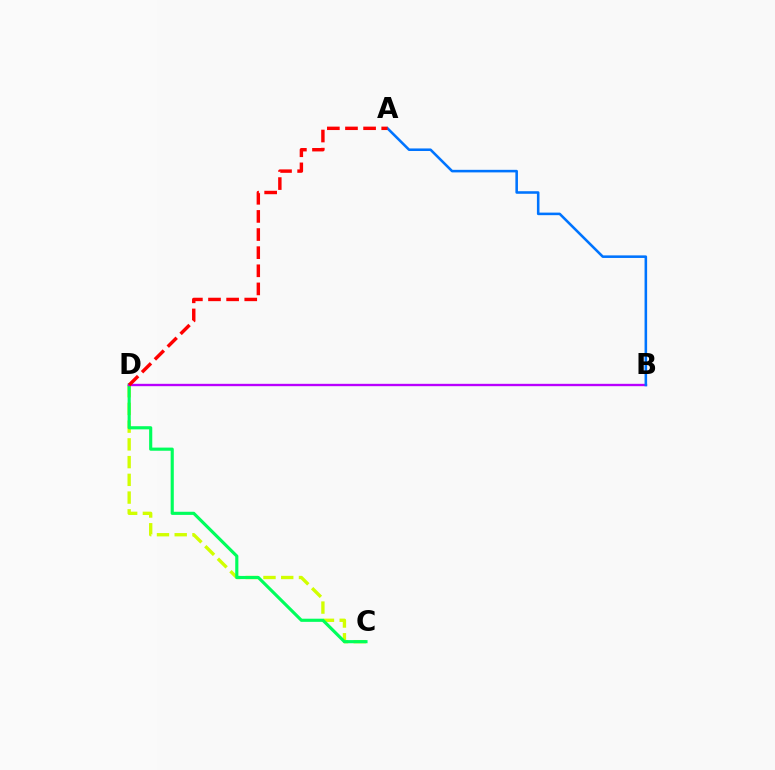{('C', 'D'): [{'color': '#d1ff00', 'line_style': 'dashed', 'thickness': 2.41}, {'color': '#00ff5c', 'line_style': 'solid', 'thickness': 2.26}], ('B', 'D'): [{'color': '#b900ff', 'line_style': 'solid', 'thickness': 1.7}], ('A', 'B'): [{'color': '#0074ff', 'line_style': 'solid', 'thickness': 1.85}], ('A', 'D'): [{'color': '#ff0000', 'line_style': 'dashed', 'thickness': 2.46}]}